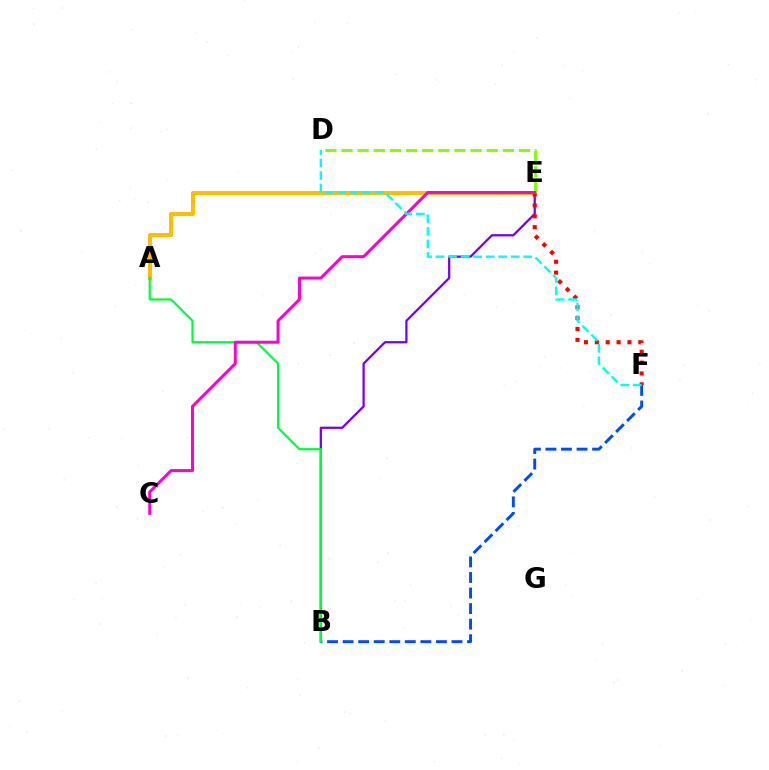{('B', 'E'): [{'color': '#7200ff', 'line_style': 'solid', 'thickness': 1.62}], ('B', 'F'): [{'color': '#004bff', 'line_style': 'dashed', 'thickness': 2.11}], ('A', 'E'): [{'color': '#ffbd00', 'line_style': 'solid', 'thickness': 2.89}], ('E', 'F'): [{'color': '#ff0000', 'line_style': 'dotted', 'thickness': 2.95}], ('A', 'B'): [{'color': '#00ff39', 'line_style': 'solid', 'thickness': 1.58}], ('D', 'E'): [{'color': '#84ff00', 'line_style': 'dashed', 'thickness': 2.19}], ('C', 'E'): [{'color': '#ff00cf', 'line_style': 'solid', 'thickness': 2.16}], ('D', 'F'): [{'color': '#00fff6', 'line_style': 'dashed', 'thickness': 1.7}]}